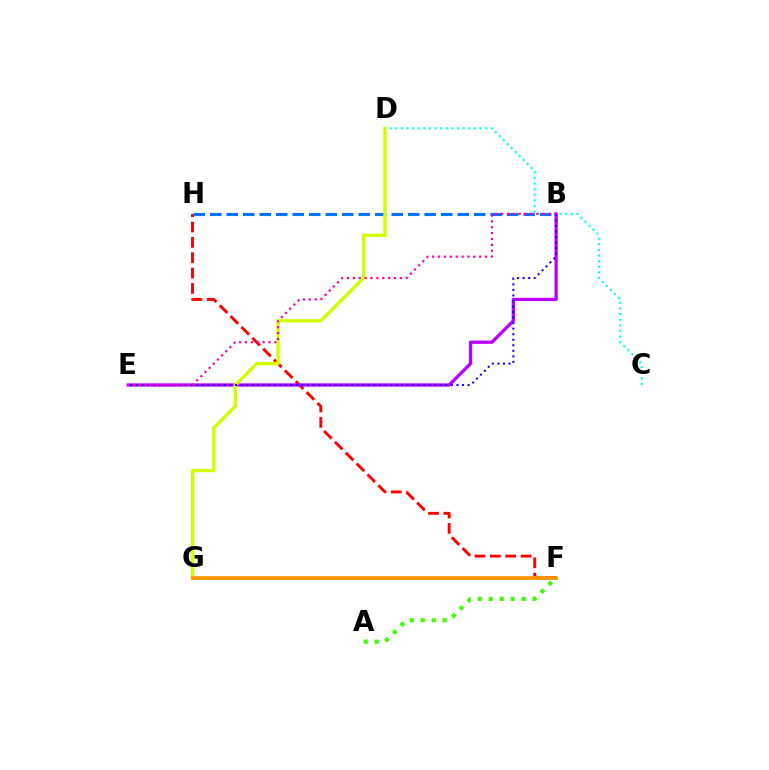{('F', 'H'): [{'color': '#ff0000', 'line_style': 'dashed', 'thickness': 2.09}], ('B', 'E'): [{'color': '#b900ff', 'line_style': 'solid', 'thickness': 2.35}, {'color': '#2500ff', 'line_style': 'dotted', 'thickness': 1.5}, {'color': '#ff00ac', 'line_style': 'dotted', 'thickness': 1.6}], ('C', 'D'): [{'color': '#00fff6', 'line_style': 'dotted', 'thickness': 1.53}], ('B', 'H'): [{'color': '#0074ff', 'line_style': 'dashed', 'thickness': 2.24}], ('D', 'G'): [{'color': '#d1ff00', 'line_style': 'solid', 'thickness': 2.4}], ('F', 'G'): [{'color': '#00ff5c', 'line_style': 'solid', 'thickness': 1.87}, {'color': '#ff9400', 'line_style': 'solid', 'thickness': 2.66}], ('A', 'F'): [{'color': '#3dff00', 'line_style': 'dotted', 'thickness': 2.98}]}